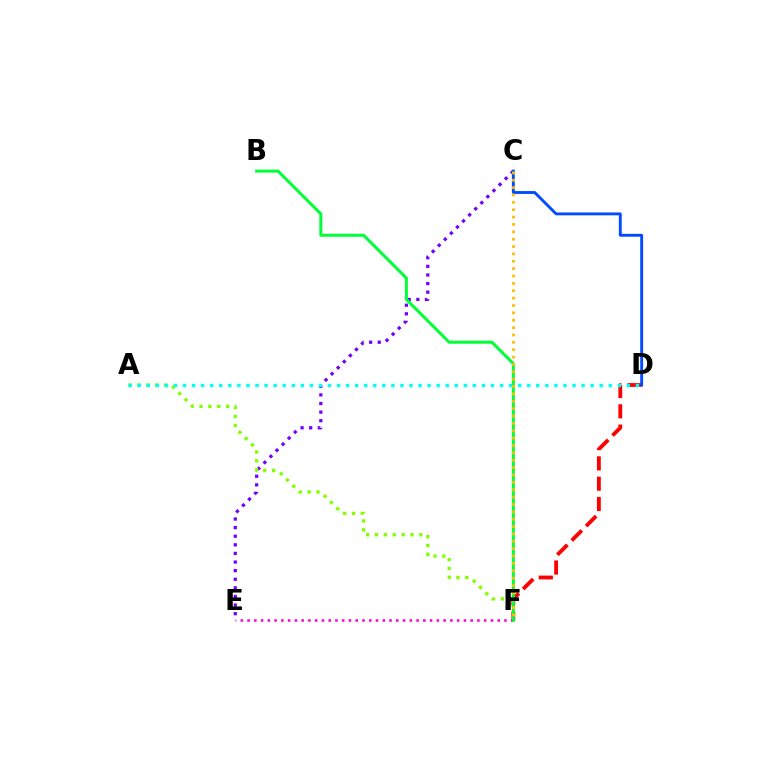{('C', 'E'): [{'color': '#7200ff', 'line_style': 'dotted', 'thickness': 2.34}], ('A', 'F'): [{'color': '#84ff00', 'line_style': 'dotted', 'thickness': 2.41}], ('D', 'F'): [{'color': '#ff0000', 'line_style': 'dashed', 'thickness': 2.76}], ('E', 'F'): [{'color': '#ff00cf', 'line_style': 'dotted', 'thickness': 1.84}], ('B', 'F'): [{'color': '#00ff39', 'line_style': 'solid', 'thickness': 2.16}], ('C', 'D'): [{'color': '#004bff', 'line_style': 'solid', 'thickness': 2.07}], ('A', 'D'): [{'color': '#00fff6', 'line_style': 'dotted', 'thickness': 2.46}], ('C', 'F'): [{'color': '#ffbd00', 'line_style': 'dotted', 'thickness': 2.0}]}